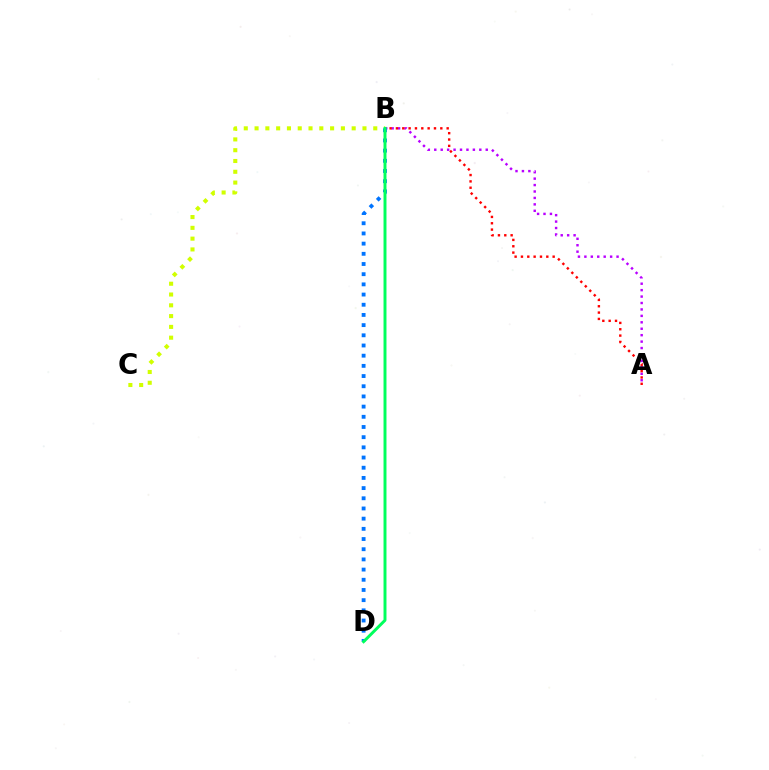{('A', 'B'): [{'color': '#b900ff', 'line_style': 'dotted', 'thickness': 1.75}, {'color': '#ff0000', 'line_style': 'dotted', 'thickness': 1.72}], ('B', 'C'): [{'color': '#d1ff00', 'line_style': 'dotted', 'thickness': 2.93}], ('B', 'D'): [{'color': '#0074ff', 'line_style': 'dotted', 'thickness': 2.77}, {'color': '#00ff5c', 'line_style': 'solid', 'thickness': 2.13}]}